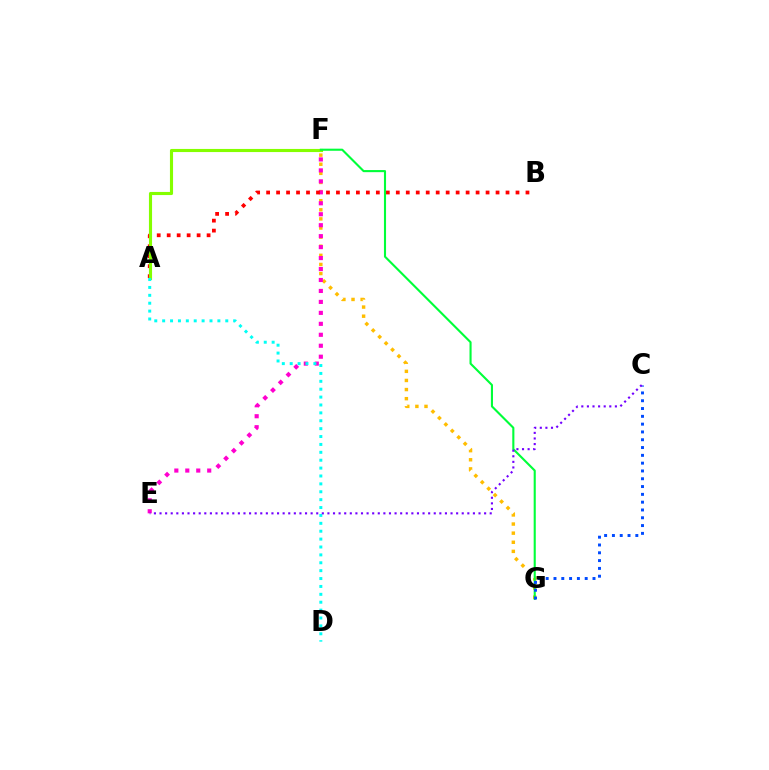{('F', 'G'): [{'color': '#ffbd00', 'line_style': 'dotted', 'thickness': 2.48}, {'color': '#00ff39', 'line_style': 'solid', 'thickness': 1.51}], ('E', 'F'): [{'color': '#ff00cf', 'line_style': 'dotted', 'thickness': 2.98}], ('A', 'B'): [{'color': '#ff0000', 'line_style': 'dotted', 'thickness': 2.71}], ('A', 'F'): [{'color': '#84ff00', 'line_style': 'solid', 'thickness': 2.25}], ('A', 'D'): [{'color': '#00fff6', 'line_style': 'dotted', 'thickness': 2.14}], ('C', 'G'): [{'color': '#004bff', 'line_style': 'dotted', 'thickness': 2.12}], ('C', 'E'): [{'color': '#7200ff', 'line_style': 'dotted', 'thickness': 1.52}]}